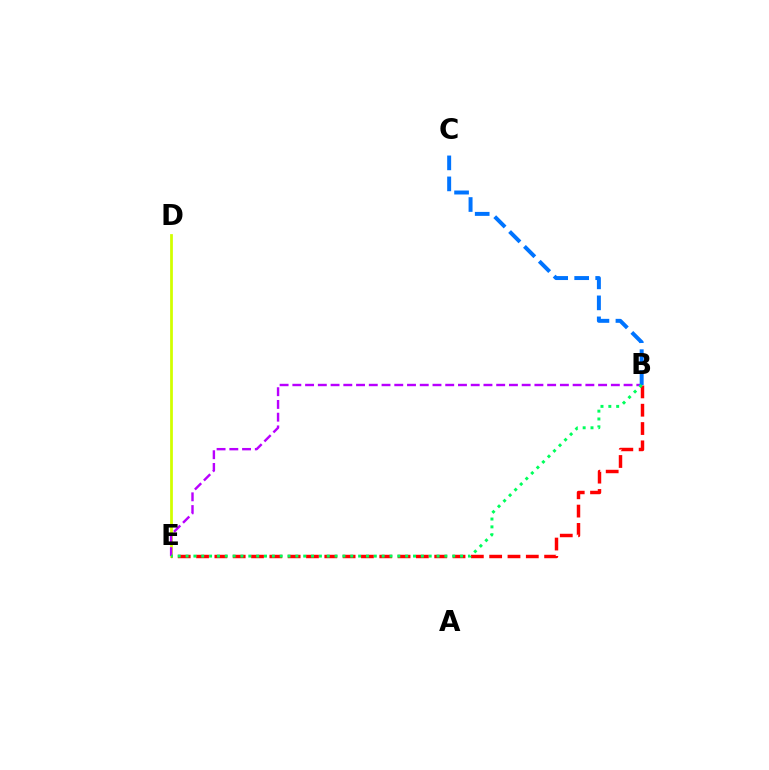{('D', 'E'): [{'color': '#d1ff00', 'line_style': 'solid', 'thickness': 1.99}], ('B', 'E'): [{'color': '#b900ff', 'line_style': 'dashed', 'thickness': 1.73}, {'color': '#ff0000', 'line_style': 'dashed', 'thickness': 2.49}, {'color': '#00ff5c', 'line_style': 'dotted', 'thickness': 2.13}], ('B', 'C'): [{'color': '#0074ff', 'line_style': 'dashed', 'thickness': 2.85}]}